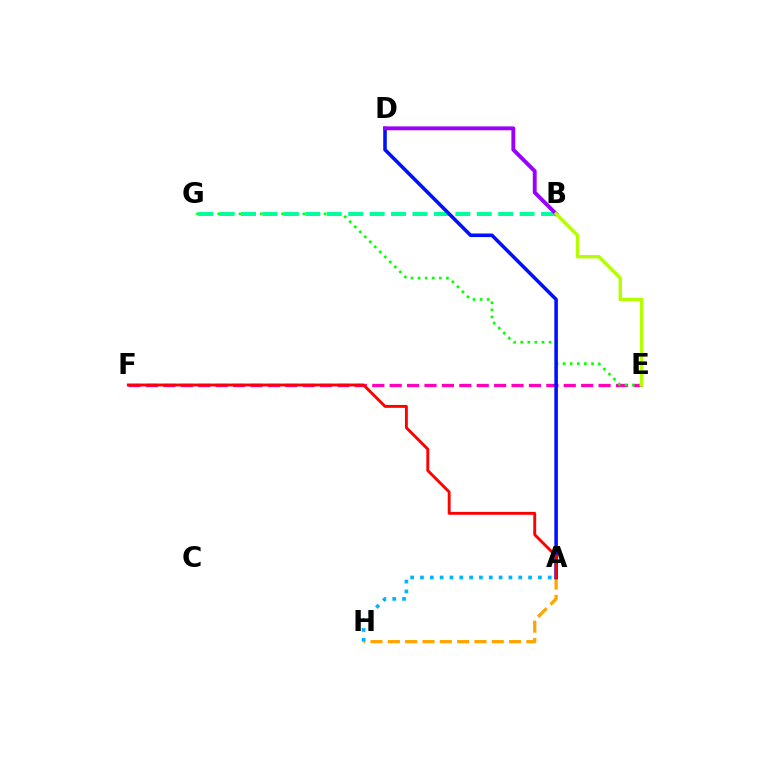{('E', 'F'): [{'color': '#ff00bd', 'line_style': 'dashed', 'thickness': 2.36}], ('E', 'G'): [{'color': '#08ff00', 'line_style': 'dotted', 'thickness': 1.93}], ('A', 'H'): [{'color': '#ffa500', 'line_style': 'dashed', 'thickness': 2.35}, {'color': '#00b5ff', 'line_style': 'dotted', 'thickness': 2.67}], ('B', 'G'): [{'color': '#00ff9d', 'line_style': 'dashed', 'thickness': 2.91}], ('A', 'D'): [{'color': '#0010ff', 'line_style': 'solid', 'thickness': 2.56}], ('A', 'F'): [{'color': '#ff0000', 'line_style': 'solid', 'thickness': 2.08}], ('B', 'D'): [{'color': '#9b00ff', 'line_style': 'solid', 'thickness': 2.8}], ('B', 'E'): [{'color': '#b3ff00', 'line_style': 'solid', 'thickness': 2.44}]}